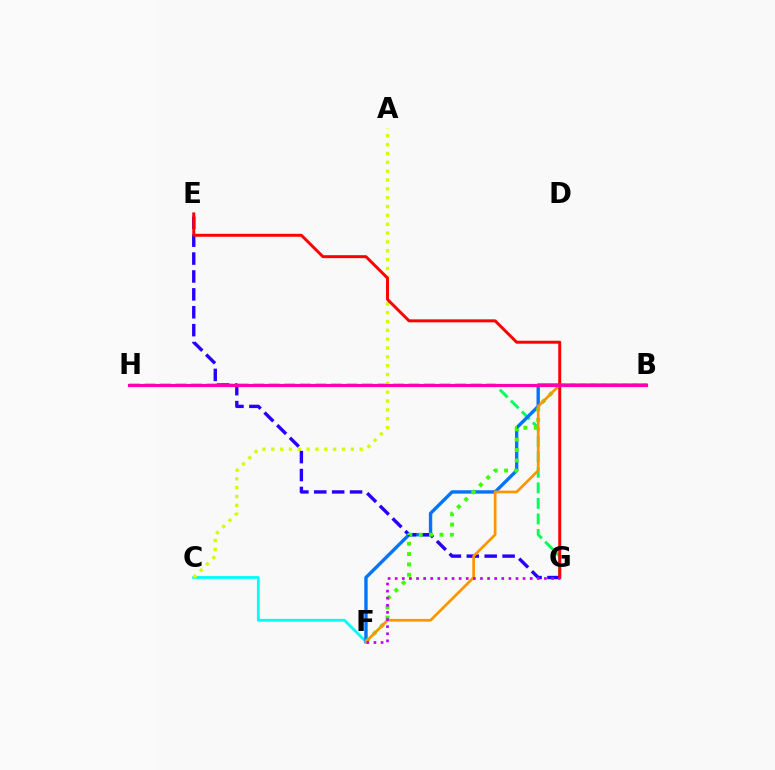{('C', 'F'): [{'color': '#00fff6', 'line_style': 'solid', 'thickness': 2.03}], ('G', 'H'): [{'color': '#00ff5c', 'line_style': 'dashed', 'thickness': 2.11}], ('B', 'F'): [{'color': '#0074ff', 'line_style': 'solid', 'thickness': 2.42}, {'color': '#3dff00', 'line_style': 'dotted', 'thickness': 2.81}, {'color': '#ff9400', 'line_style': 'solid', 'thickness': 1.94}], ('A', 'C'): [{'color': '#d1ff00', 'line_style': 'dotted', 'thickness': 2.4}], ('E', 'G'): [{'color': '#2500ff', 'line_style': 'dashed', 'thickness': 2.43}, {'color': '#ff0000', 'line_style': 'solid', 'thickness': 2.13}], ('B', 'H'): [{'color': '#ff00ac', 'line_style': 'solid', 'thickness': 2.3}], ('F', 'G'): [{'color': '#b900ff', 'line_style': 'dotted', 'thickness': 1.93}]}